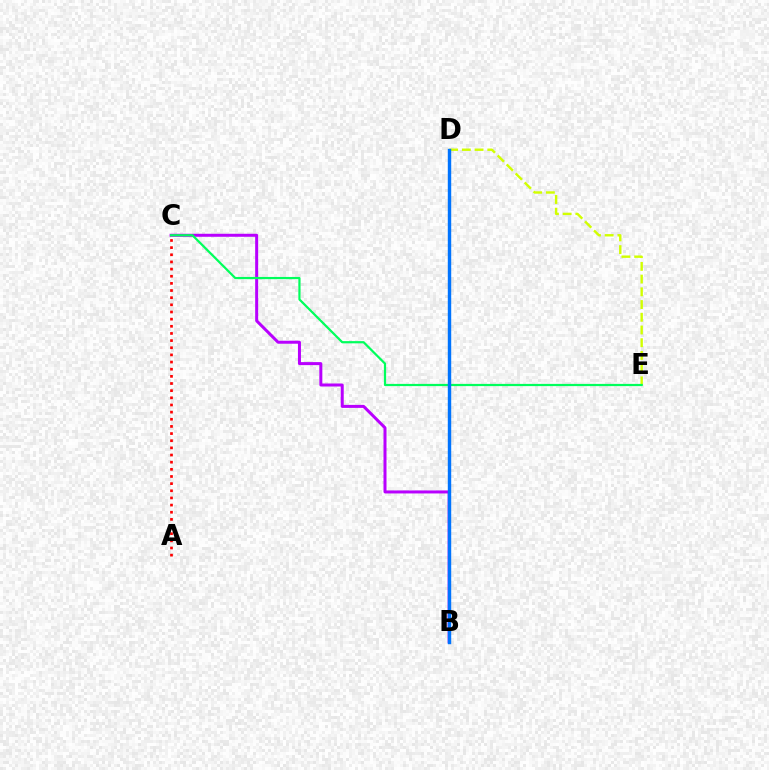{('D', 'E'): [{'color': '#d1ff00', 'line_style': 'dashed', 'thickness': 1.73}], ('A', 'C'): [{'color': '#ff0000', 'line_style': 'dotted', 'thickness': 1.94}], ('B', 'C'): [{'color': '#b900ff', 'line_style': 'solid', 'thickness': 2.16}], ('C', 'E'): [{'color': '#00ff5c', 'line_style': 'solid', 'thickness': 1.6}], ('B', 'D'): [{'color': '#0074ff', 'line_style': 'solid', 'thickness': 2.46}]}